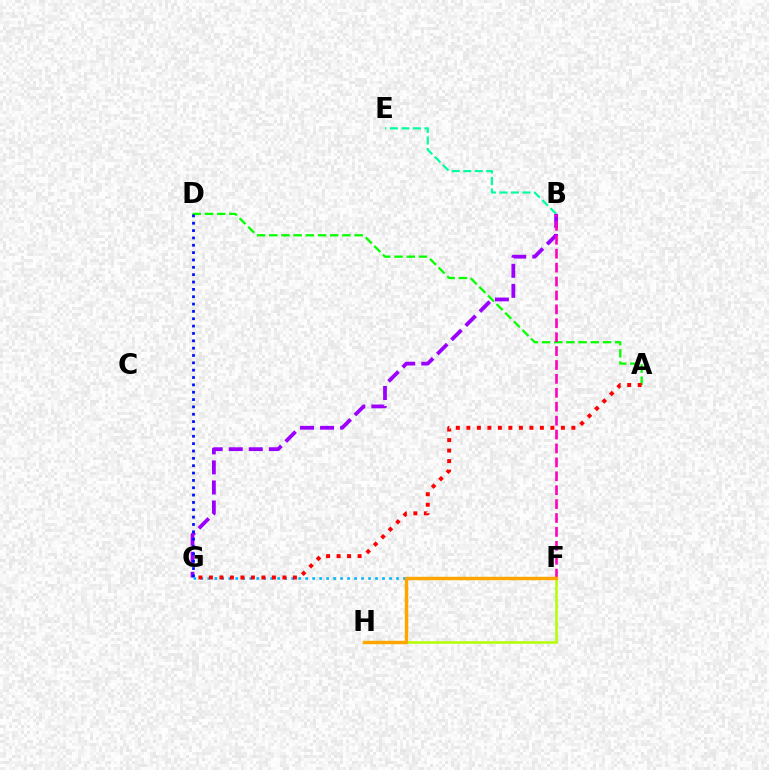{('B', 'E'): [{'color': '#00ff9d', 'line_style': 'dashed', 'thickness': 1.56}], ('B', 'G'): [{'color': '#9b00ff', 'line_style': 'dashed', 'thickness': 2.72}], ('A', 'D'): [{'color': '#08ff00', 'line_style': 'dashed', 'thickness': 1.66}], ('D', 'G'): [{'color': '#0010ff', 'line_style': 'dotted', 'thickness': 2.0}], ('F', 'G'): [{'color': '#00b5ff', 'line_style': 'dotted', 'thickness': 1.9}], ('B', 'F'): [{'color': '#ff00bd', 'line_style': 'dashed', 'thickness': 1.89}], ('A', 'G'): [{'color': '#ff0000', 'line_style': 'dotted', 'thickness': 2.85}], ('F', 'H'): [{'color': '#b3ff00', 'line_style': 'solid', 'thickness': 1.82}, {'color': '#ffa500', 'line_style': 'solid', 'thickness': 2.47}]}